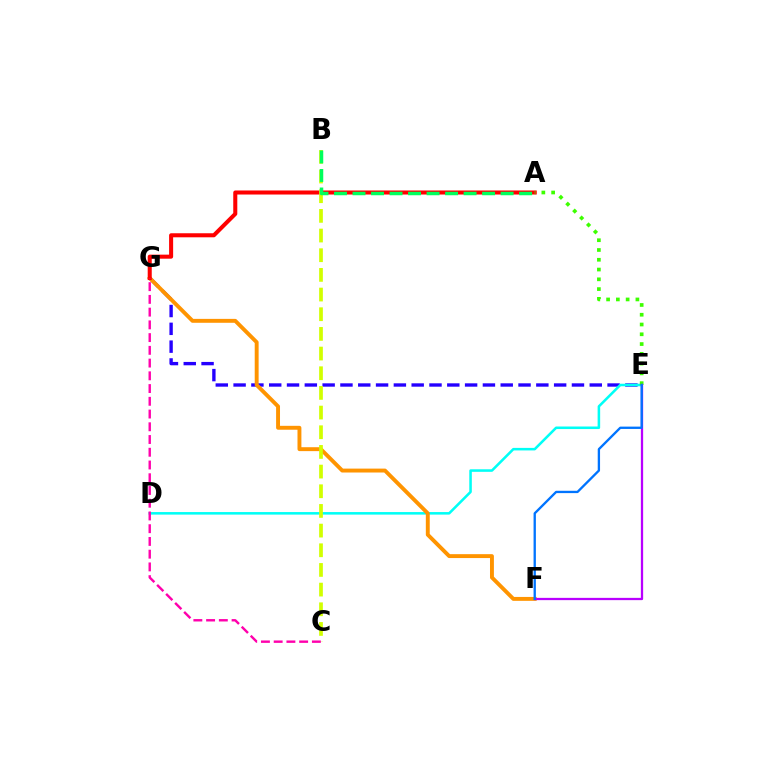{('E', 'G'): [{'color': '#2500ff', 'line_style': 'dashed', 'thickness': 2.42}], ('D', 'E'): [{'color': '#00fff6', 'line_style': 'solid', 'thickness': 1.83}], ('F', 'G'): [{'color': '#ff9400', 'line_style': 'solid', 'thickness': 2.81}], ('A', 'G'): [{'color': '#ff0000', 'line_style': 'solid', 'thickness': 2.91}], ('B', 'C'): [{'color': '#d1ff00', 'line_style': 'dashed', 'thickness': 2.67}], ('A', 'B'): [{'color': '#00ff5c', 'line_style': 'dashed', 'thickness': 2.51}], ('A', 'E'): [{'color': '#3dff00', 'line_style': 'dotted', 'thickness': 2.66}], ('E', 'F'): [{'color': '#b900ff', 'line_style': 'solid', 'thickness': 1.64}, {'color': '#0074ff', 'line_style': 'solid', 'thickness': 1.68}], ('C', 'G'): [{'color': '#ff00ac', 'line_style': 'dashed', 'thickness': 1.73}]}